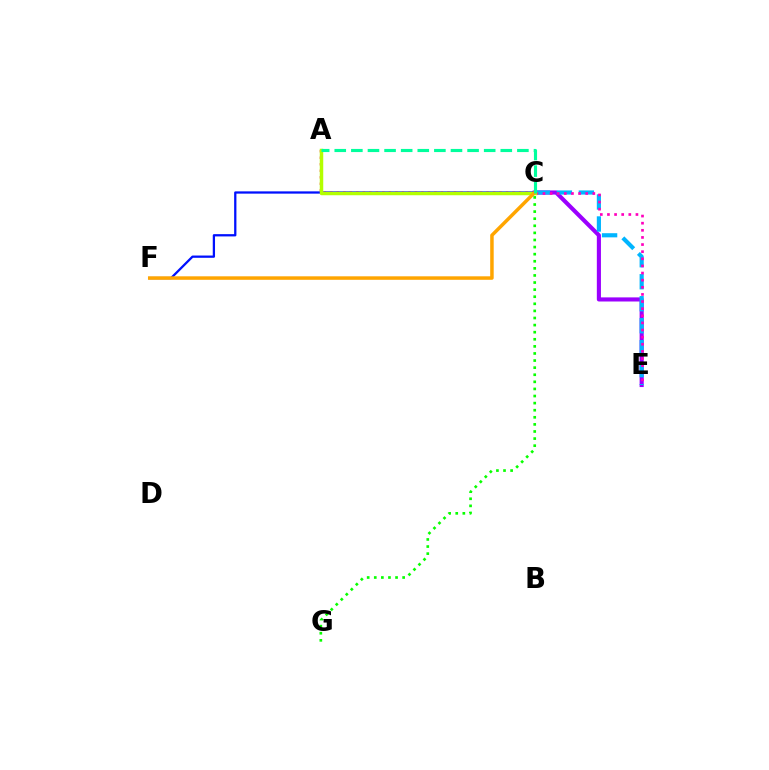{('C', 'E'): [{'color': '#9b00ff', 'line_style': 'solid', 'thickness': 2.96}, {'color': '#00b5ff', 'line_style': 'dashed', 'thickness': 2.99}, {'color': '#ff00bd', 'line_style': 'dotted', 'thickness': 1.94}], ('C', 'F'): [{'color': '#0010ff', 'line_style': 'solid', 'thickness': 1.64}, {'color': '#ffa500', 'line_style': 'solid', 'thickness': 2.51}], ('A', 'C'): [{'color': '#ff0000', 'line_style': 'dotted', 'thickness': 1.77}, {'color': '#b3ff00', 'line_style': 'solid', 'thickness': 2.51}, {'color': '#00ff9d', 'line_style': 'dashed', 'thickness': 2.26}], ('C', 'G'): [{'color': '#08ff00', 'line_style': 'dotted', 'thickness': 1.93}]}